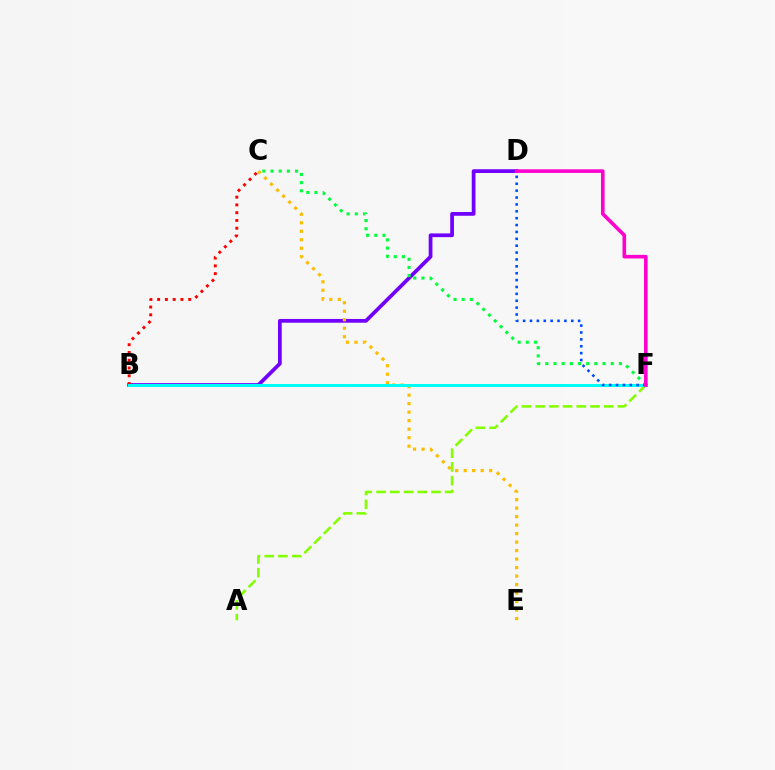{('B', 'D'): [{'color': '#7200ff', 'line_style': 'solid', 'thickness': 2.7}], ('C', 'E'): [{'color': '#ffbd00', 'line_style': 'dotted', 'thickness': 2.31}], ('C', 'F'): [{'color': '#00ff39', 'line_style': 'dotted', 'thickness': 2.22}], ('B', 'C'): [{'color': '#ff0000', 'line_style': 'dotted', 'thickness': 2.11}], ('A', 'F'): [{'color': '#84ff00', 'line_style': 'dashed', 'thickness': 1.86}], ('B', 'F'): [{'color': '#00fff6', 'line_style': 'solid', 'thickness': 2.17}], ('D', 'F'): [{'color': '#004bff', 'line_style': 'dotted', 'thickness': 1.87}, {'color': '#ff00cf', 'line_style': 'solid', 'thickness': 2.6}]}